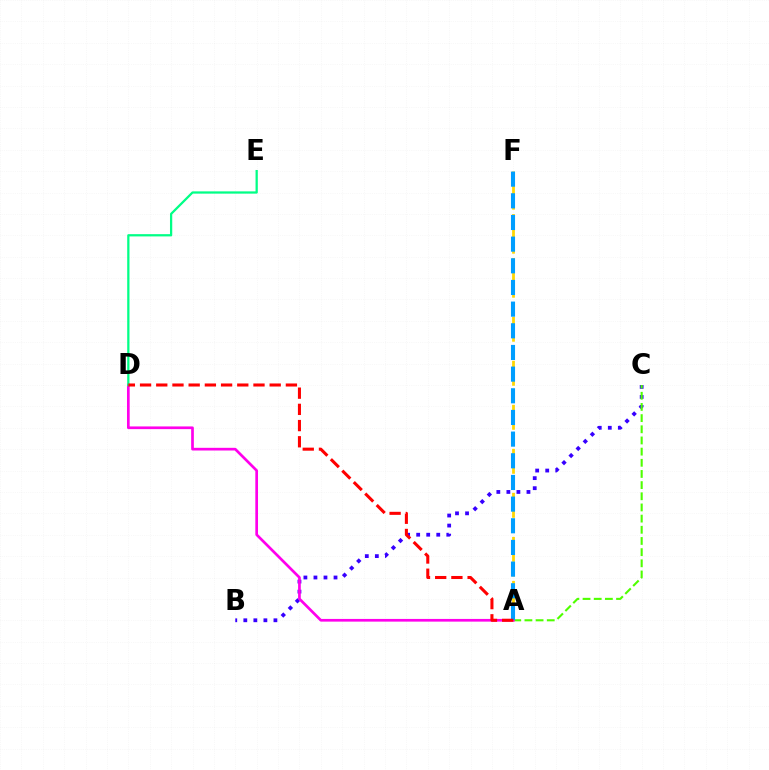{('B', 'C'): [{'color': '#3700ff', 'line_style': 'dotted', 'thickness': 2.73}], ('A', 'F'): [{'color': '#ffd500', 'line_style': 'dashed', 'thickness': 1.99}, {'color': '#009eff', 'line_style': 'dashed', 'thickness': 2.94}], ('A', 'C'): [{'color': '#4fff00', 'line_style': 'dashed', 'thickness': 1.52}], ('A', 'D'): [{'color': '#ff00ed', 'line_style': 'solid', 'thickness': 1.94}, {'color': '#ff0000', 'line_style': 'dashed', 'thickness': 2.2}], ('D', 'E'): [{'color': '#00ff86', 'line_style': 'solid', 'thickness': 1.63}]}